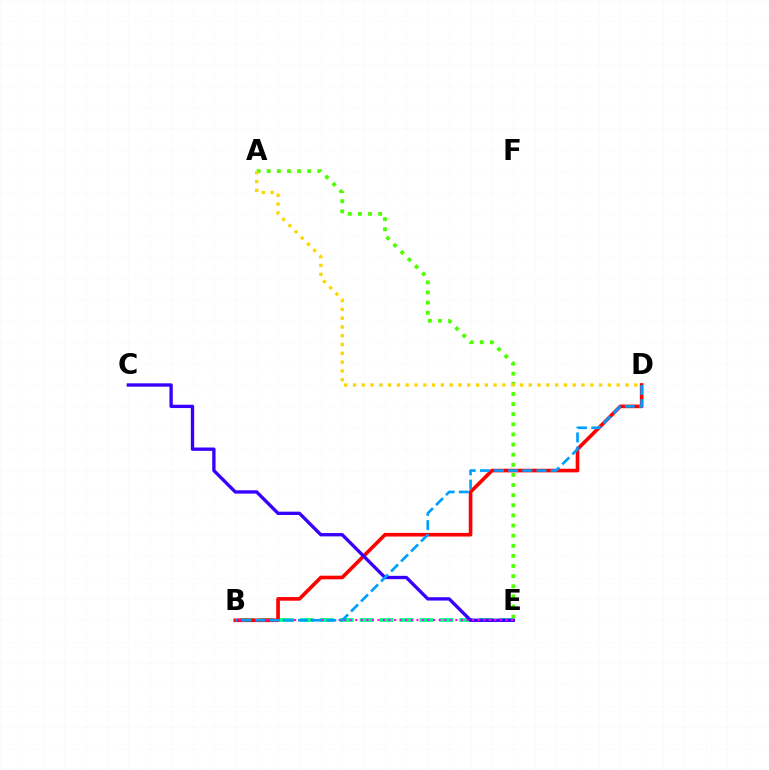{('B', 'E'): [{'color': '#00ff86', 'line_style': 'dashed', 'thickness': 2.71}, {'color': '#ff00ed', 'line_style': 'dotted', 'thickness': 1.51}], ('A', 'E'): [{'color': '#4fff00', 'line_style': 'dotted', 'thickness': 2.75}], ('B', 'D'): [{'color': '#ff0000', 'line_style': 'solid', 'thickness': 2.61}, {'color': '#009eff', 'line_style': 'dashed', 'thickness': 1.92}], ('C', 'E'): [{'color': '#3700ff', 'line_style': 'solid', 'thickness': 2.4}], ('A', 'D'): [{'color': '#ffd500', 'line_style': 'dotted', 'thickness': 2.39}]}